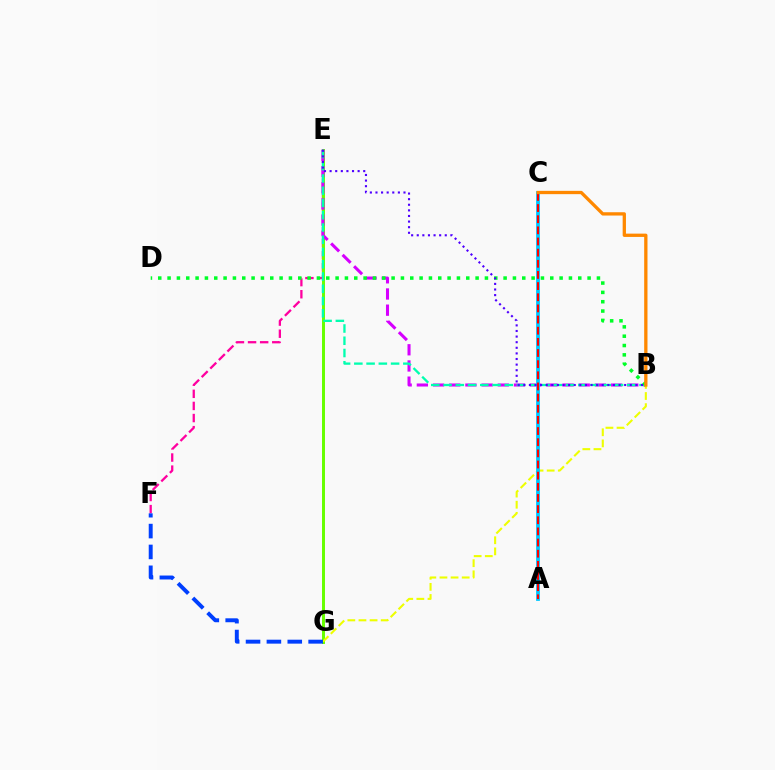{('E', 'F'): [{'color': '#ff00a0', 'line_style': 'dashed', 'thickness': 1.64}], ('E', 'G'): [{'color': '#66ff00', 'line_style': 'solid', 'thickness': 2.13}], ('B', 'E'): [{'color': '#d600ff', 'line_style': 'dashed', 'thickness': 2.2}, {'color': '#00ffaf', 'line_style': 'dashed', 'thickness': 1.66}, {'color': '#4f00ff', 'line_style': 'dotted', 'thickness': 1.52}], ('B', 'G'): [{'color': '#eeff00', 'line_style': 'dashed', 'thickness': 1.51}], ('A', 'C'): [{'color': '#00c7ff', 'line_style': 'solid', 'thickness': 2.72}, {'color': '#ff0000', 'line_style': 'dashed', 'thickness': 1.51}], ('B', 'D'): [{'color': '#00ff27', 'line_style': 'dotted', 'thickness': 2.54}], ('F', 'G'): [{'color': '#003fff', 'line_style': 'dashed', 'thickness': 2.83}], ('B', 'C'): [{'color': '#ff8800', 'line_style': 'solid', 'thickness': 2.38}]}